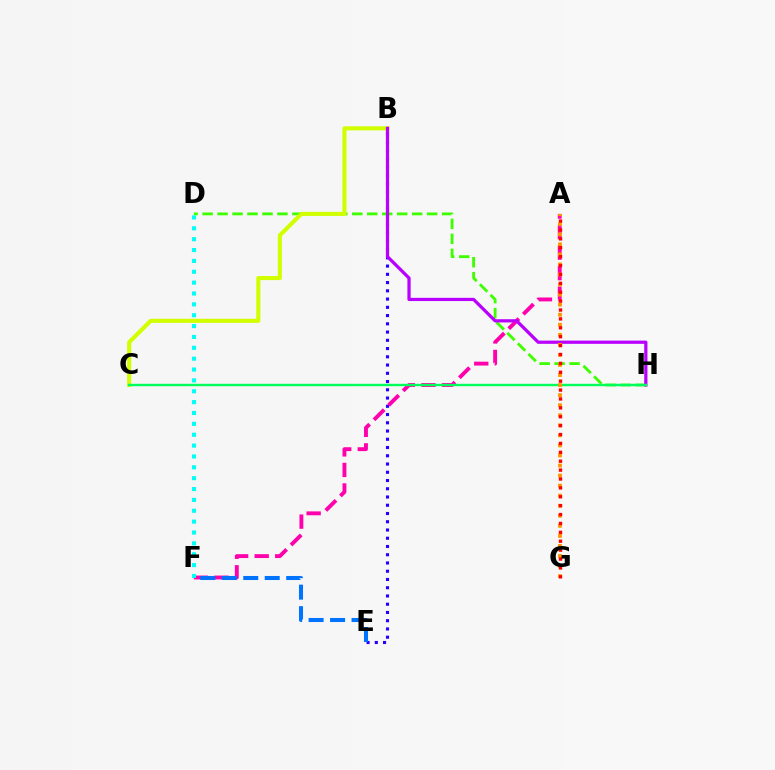{('D', 'H'): [{'color': '#3dff00', 'line_style': 'dashed', 'thickness': 2.03}], ('B', 'C'): [{'color': '#d1ff00', 'line_style': 'solid', 'thickness': 2.94}], ('B', 'E'): [{'color': '#2500ff', 'line_style': 'dotted', 'thickness': 2.24}], ('A', 'F'): [{'color': '#ff00ac', 'line_style': 'dashed', 'thickness': 2.79}], ('B', 'H'): [{'color': '#b900ff', 'line_style': 'solid', 'thickness': 2.32}], ('E', 'F'): [{'color': '#0074ff', 'line_style': 'dashed', 'thickness': 2.92}], ('C', 'H'): [{'color': '#00ff5c', 'line_style': 'solid', 'thickness': 1.72}], ('A', 'G'): [{'color': '#ff9400', 'line_style': 'dotted', 'thickness': 2.73}, {'color': '#ff0000', 'line_style': 'dotted', 'thickness': 2.42}], ('D', 'F'): [{'color': '#00fff6', 'line_style': 'dotted', 'thickness': 2.95}]}